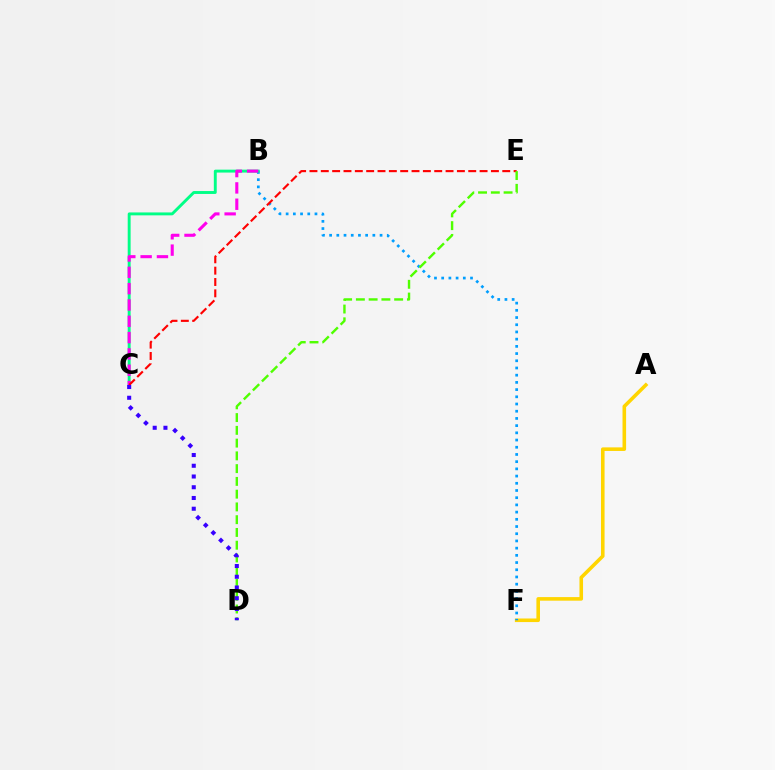{('A', 'F'): [{'color': '#ffd500', 'line_style': 'solid', 'thickness': 2.58}], ('B', 'F'): [{'color': '#009eff', 'line_style': 'dotted', 'thickness': 1.96}], ('B', 'C'): [{'color': '#00ff86', 'line_style': 'solid', 'thickness': 2.09}, {'color': '#ff00ed', 'line_style': 'dashed', 'thickness': 2.22}], ('C', 'E'): [{'color': '#ff0000', 'line_style': 'dashed', 'thickness': 1.54}], ('D', 'E'): [{'color': '#4fff00', 'line_style': 'dashed', 'thickness': 1.73}], ('C', 'D'): [{'color': '#3700ff', 'line_style': 'dotted', 'thickness': 2.92}]}